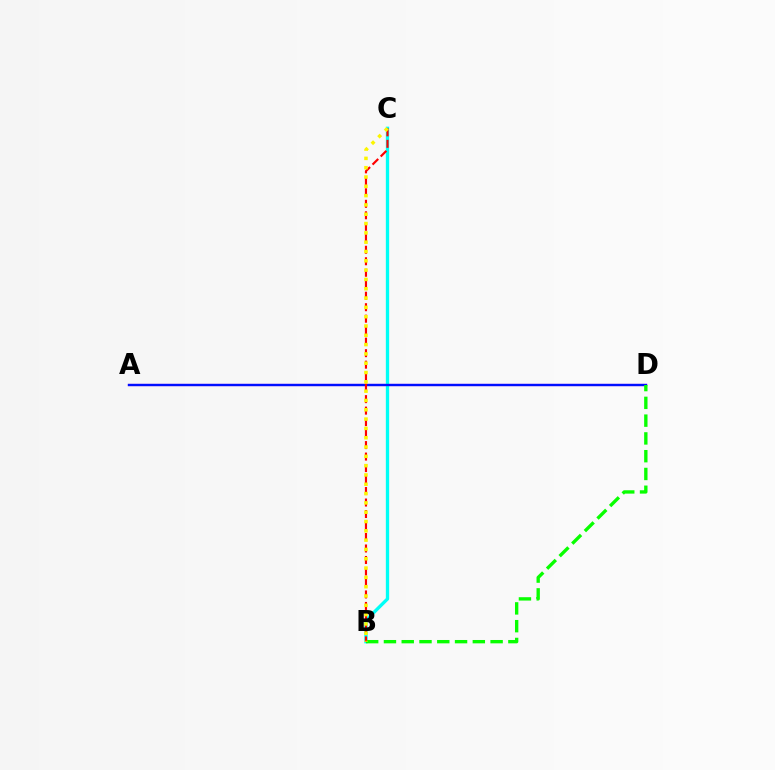{('A', 'D'): [{'color': '#ee00ff', 'line_style': 'solid', 'thickness': 1.57}, {'color': '#0010ff', 'line_style': 'solid', 'thickness': 1.69}], ('B', 'C'): [{'color': '#00fff6', 'line_style': 'solid', 'thickness': 2.39}, {'color': '#ff0000', 'line_style': 'dashed', 'thickness': 1.56}, {'color': '#fcf500', 'line_style': 'dotted', 'thickness': 2.53}], ('B', 'D'): [{'color': '#08ff00', 'line_style': 'dashed', 'thickness': 2.41}]}